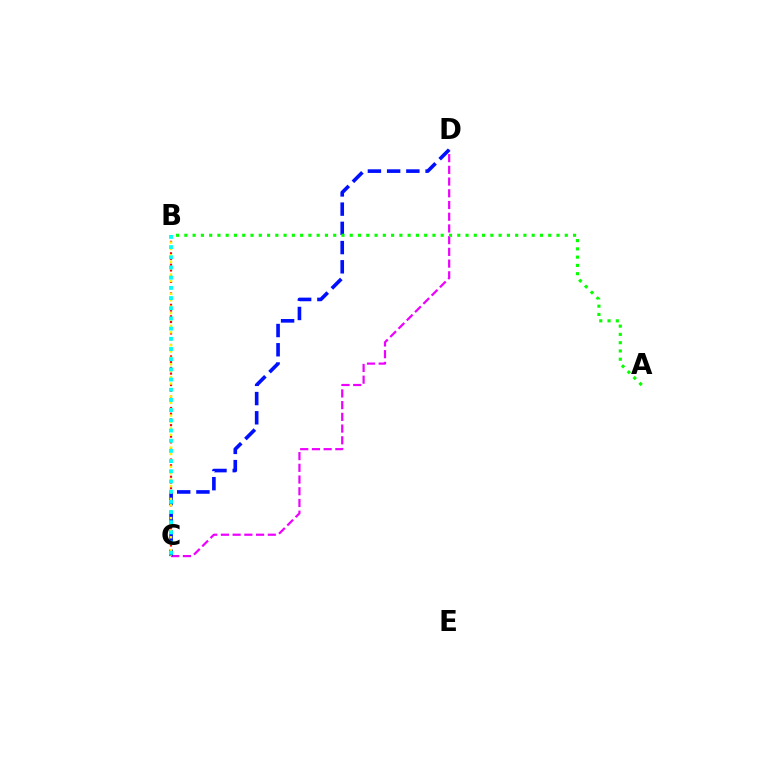{('B', 'C'): [{'color': '#ff0000', 'line_style': 'dotted', 'thickness': 1.56}, {'color': '#fcf500', 'line_style': 'dotted', 'thickness': 1.74}, {'color': '#00fff6', 'line_style': 'dotted', 'thickness': 2.77}], ('C', 'D'): [{'color': '#ee00ff', 'line_style': 'dashed', 'thickness': 1.59}, {'color': '#0010ff', 'line_style': 'dashed', 'thickness': 2.61}], ('A', 'B'): [{'color': '#08ff00', 'line_style': 'dotted', 'thickness': 2.25}]}